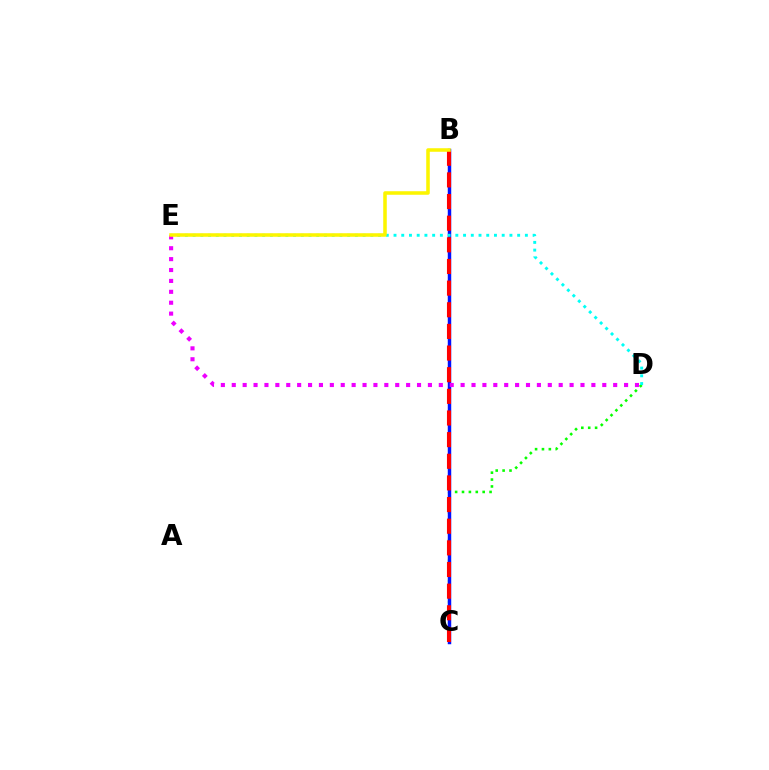{('C', 'D'): [{'color': '#08ff00', 'line_style': 'dotted', 'thickness': 1.87}], ('B', 'C'): [{'color': '#0010ff', 'line_style': 'solid', 'thickness': 2.49}, {'color': '#ff0000', 'line_style': 'dashed', 'thickness': 2.94}], ('D', 'E'): [{'color': '#00fff6', 'line_style': 'dotted', 'thickness': 2.1}, {'color': '#ee00ff', 'line_style': 'dotted', 'thickness': 2.96}], ('B', 'E'): [{'color': '#fcf500', 'line_style': 'solid', 'thickness': 2.55}]}